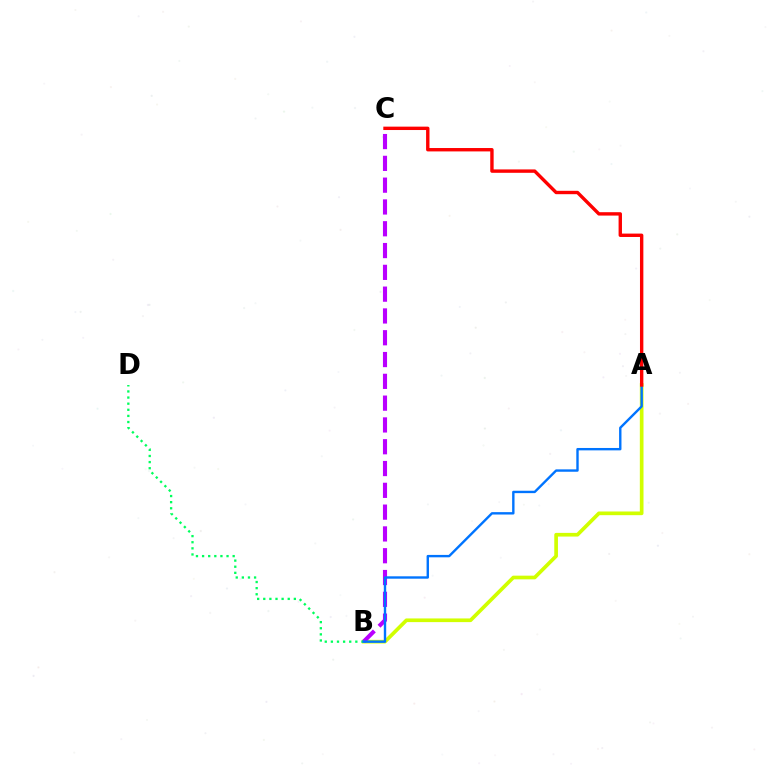{('A', 'B'): [{'color': '#d1ff00', 'line_style': 'solid', 'thickness': 2.65}, {'color': '#0074ff', 'line_style': 'solid', 'thickness': 1.72}], ('B', 'C'): [{'color': '#b900ff', 'line_style': 'dashed', 'thickness': 2.96}], ('B', 'D'): [{'color': '#00ff5c', 'line_style': 'dotted', 'thickness': 1.66}], ('A', 'C'): [{'color': '#ff0000', 'line_style': 'solid', 'thickness': 2.44}]}